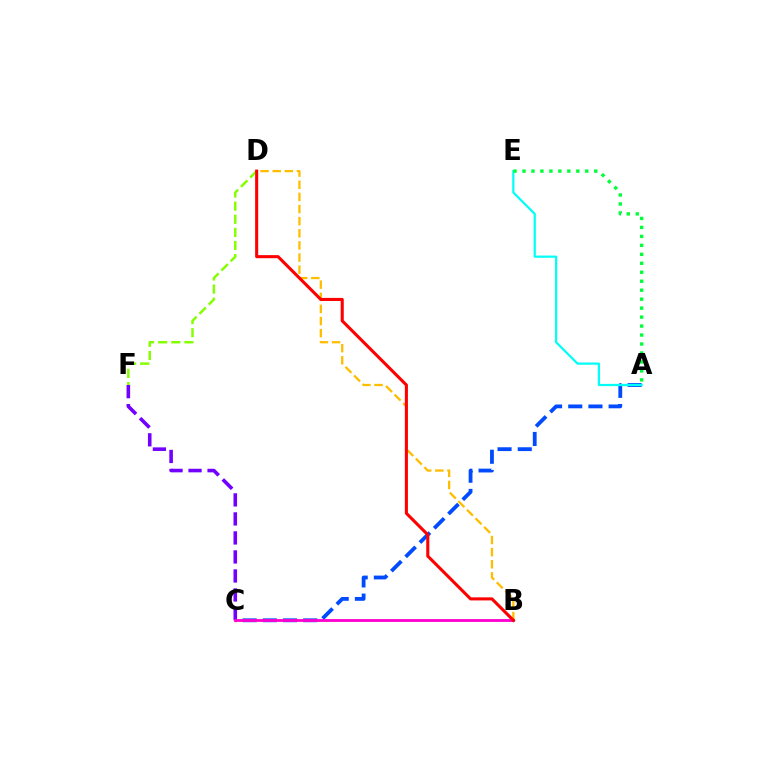{('C', 'F'): [{'color': '#7200ff', 'line_style': 'dashed', 'thickness': 2.58}], ('A', 'C'): [{'color': '#004bff', 'line_style': 'dashed', 'thickness': 2.74}], ('B', 'C'): [{'color': '#ff00cf', 'line_style': 'solid', 'thickness': 2.02}], ('B', 'D'): [{'color': '#ffbd00', 'line_style': 'dashed', 'thickness': 1.65}, {'color': '#ff0000', 'line_style': 'solid', 'thickness': 2.21}], ('A', 'E'): [{'color': '#00fff6', 'line_style': 'solid', 'thickness': 1.59}, {'color': '#00ff39', 'line_style': 'dotted', 'thickness': 2.44}], ('D', 'F'): [{'color': '#84ff00', 'line_style': 'dashed', 'thickness': 1.78}]}